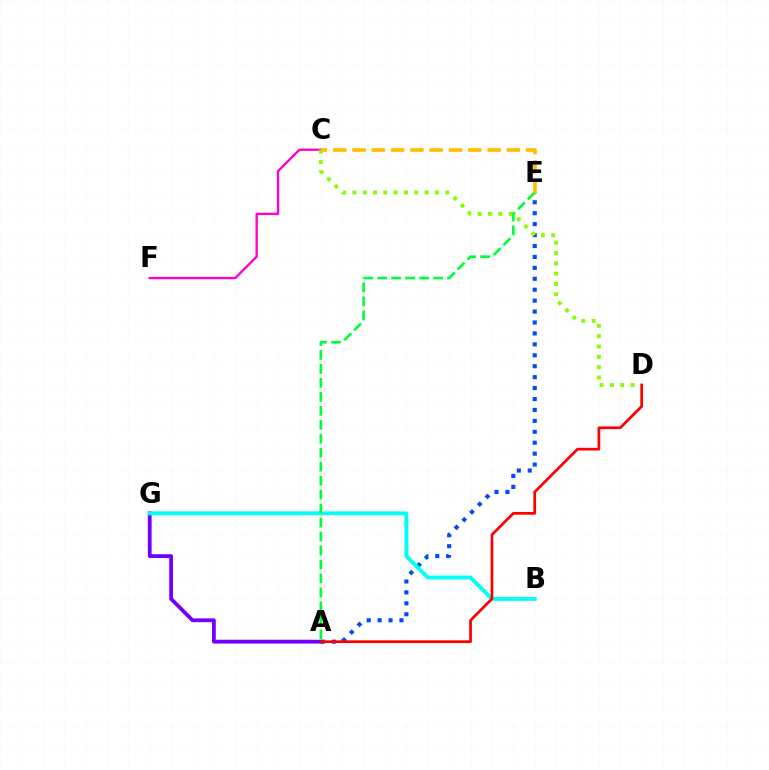{('C', 'F'): [{'color': '#ff00cf', 'line_style': 'solid', 'thickness': 1.7}], ('A', 'E'): [{'color': '#004bff', 'line_style': 'dotted', 'thickness': 2.97}, {'color': '#00ff39', 'line_style': 'dashed', 'thickness': 1.9}], ('A', 'G'): [{'color': '#7200ff', 'line_style': 'solid', 'thickness': 2.74}], ('B', 'G'): [{'color': '#00fff6', 'line_style': 'solid', 'thickness': 2.81}], ('C', 'D'): [{'color': '#84ff00', 'line_style': 'dotted', 'thickness': 2.8}], ('A', 'D'): [{'color': '#ff0000', 'line_style': 'solid', 'thickness': 1.95}], ('C', 'E'): [{'color': '#ffbd00', 'line_style': 'dashed', 'thickness': 2.62}]}